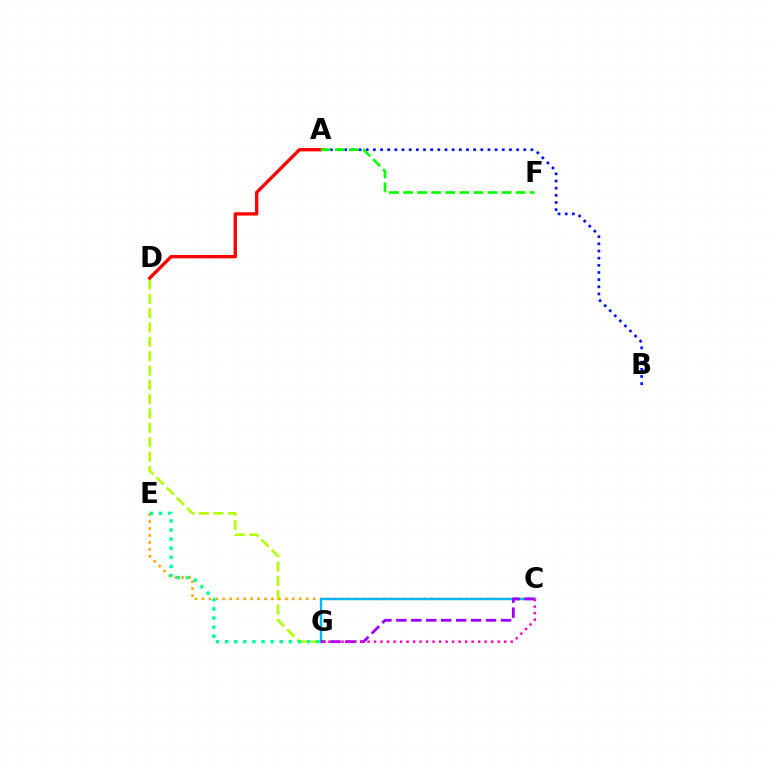{('D', 'G'): [{'color': '#b3ff00', 'line_style': 'dashed', 'thickness': 1.95}], ('C', 'E'): [{'color': '#ffa500', 'line_style': 'dotted', 'thickness': 1.89}], ('A', 'B'): [{'color': '#0010ff', 'line_style': 'dotted', 'thickness': 1.95}], ('E', 'G'): [{'color': '#00ff9d', 'line_style': 'dotted', 'thickness': 2.47}], ('C', 'G'): [{'color': '#00b5ff', 'line_style': 'solid', 'thickness': 1.7}, {'color': '#9b00ff', 'line_style': 'dashed', 'thickness': 2.03}, {'color': '#ff00bd', 'line_style': 'dotted', 'thickness': 1.77}], ('A', 'D'): [{'color': '#ff0000', 'line_style': 'solid', 'thickness': 2.4}], ('A', 'F'): [{'color': '#08ff00', 'line_style': 'dashed', 'thickness': 1.91}]}